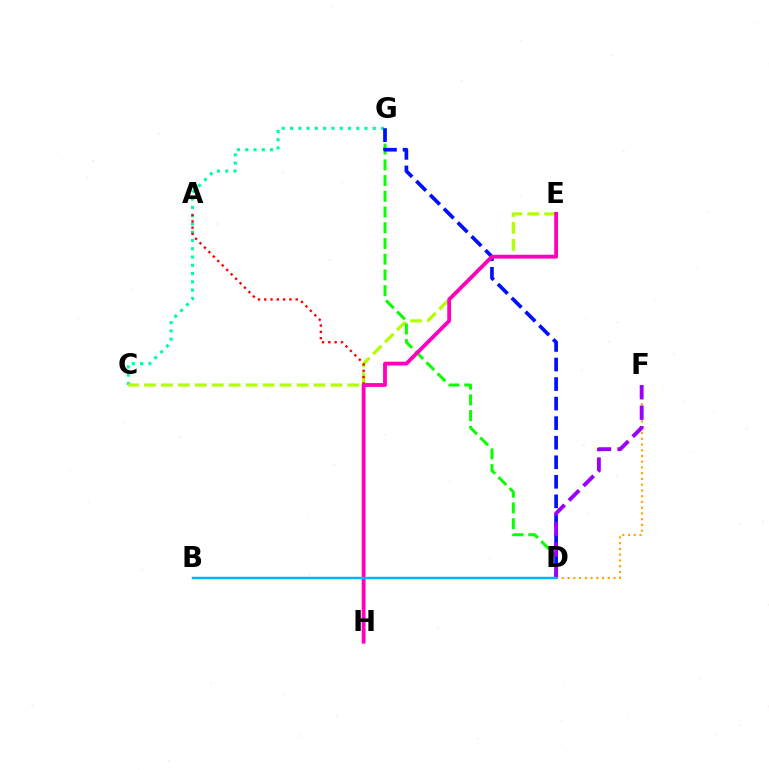{('C', 'G'): [{'color': '#00ff9d', 'line_style': 'dotted', 'thickness': 2.25}], ('C', 'E'): [{'color': '#b3ff00', 'line_style': 'dashed', 'thickness': 2.3}], ('A', 'H'): [{'color': '#ff0000', 'line_style': 'dotted', 'thickness': 1.71}], ('D', 'G'): [{'color': '#08ff00', 'line_style': 'dashed', 'thickness': 2.14}, {'color': '#0010ff', 'line_style': 'dashed', 'thickness': 2.66}], ('D', 'F'): [{'color': '#ffa500', 'line_style': 'dotted', 'thickness': 1.56}, {'color': '#9b00ff', 'line_style': 'dashed', 'thickness': 2.79}], ('E', 'H'): [{'color': '#ff00bd', 'line_style': 'solid', 'thickness': 2.75}], ('B', 'D'): [{'color': '#00b5ff', 'line_style': 'solid', 'thickness': 1.77}]}